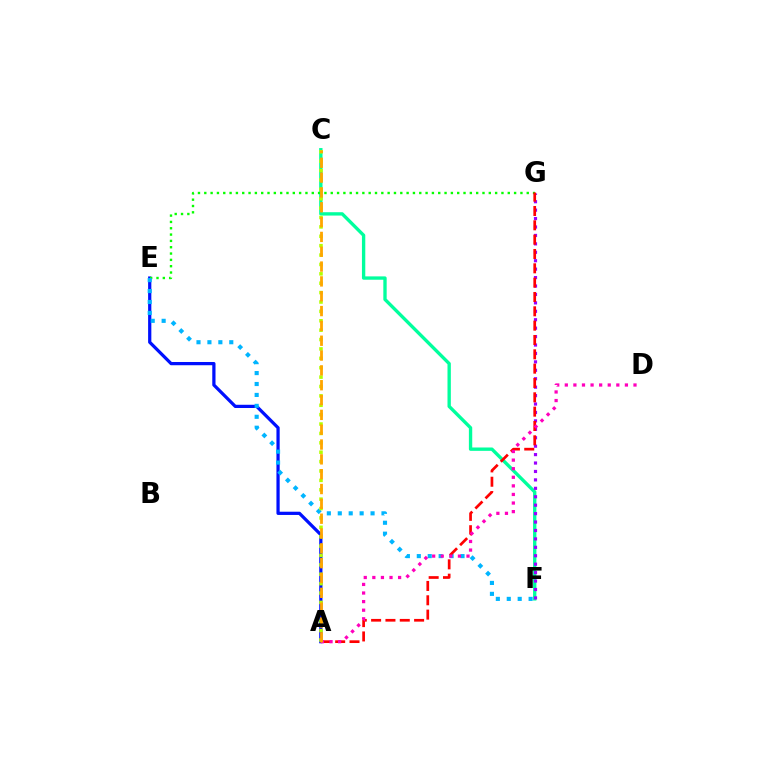{('A', 'E'): [{'color': '#0010ff', 'line_style': 'solid', 'thickness': 2.33}], ('C', 'F'): [{'color': '#00ff9d', 'line_style': 'solid', 'thickness': 2.41}], ('E', 'G'): [{'color': '#08ff00', 'line_style': 'dotted', 'thickness': 1.72}], ('E', 'F'): [{'color': '#00b5ff', 'line_style': 'dotted', 'thickness': 2.97}], ('F', 'G'): [{'color': '#9b00ff', 'line_style': 'dotted', 'thickness': 2.29}], ('A', 'G'): [{'color': '#ff0000', 'line_style': 'dashed', 'thickness': 1.95}], ('A', 'D'): [{'color': '#ff00bd', 'line_style': 'dotted', 'thickness': 2.33}], ('A', 'C'): [{'color': '#b3ff00', 'line_style': 'dotted', 'thickness': 2.55}, {'color': '#ffa500', 'line_style': 'dashed', 'thickness': 2.01}]}